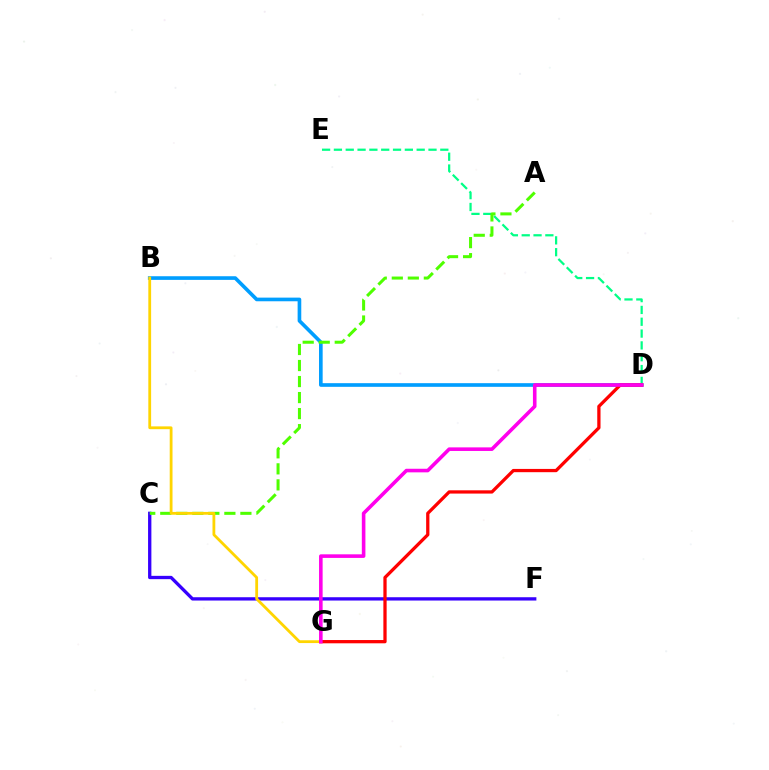{('B', 'D'): [{'color': '#009eff', 'line_style': 'solid', 'thickness': 2.63}], ('C', 'F'): [{'color': '#3700ff', 'line_style': 'solid', 'thickness': 2.38}], ('D', 'E'): [{'color': '#00ff86', 'line_style': 'dashed', 'thickness': 1.61}], ('A', 'C'): [{'color': '#4fff00', 'line_style': 'dashed', 'thickness': 2.18}], ('B', 'G'): [{'color': '#ffd500', 'line_style': 'solid', 'thickness': 2.01}], ('D', 'G'): [{'color': '#ff0000', 'line_style': 'solid', 'thickness': 2.35}, {'color': '#ff00ed', 'line_style': 'solid', 'thickness': 2.58}]}